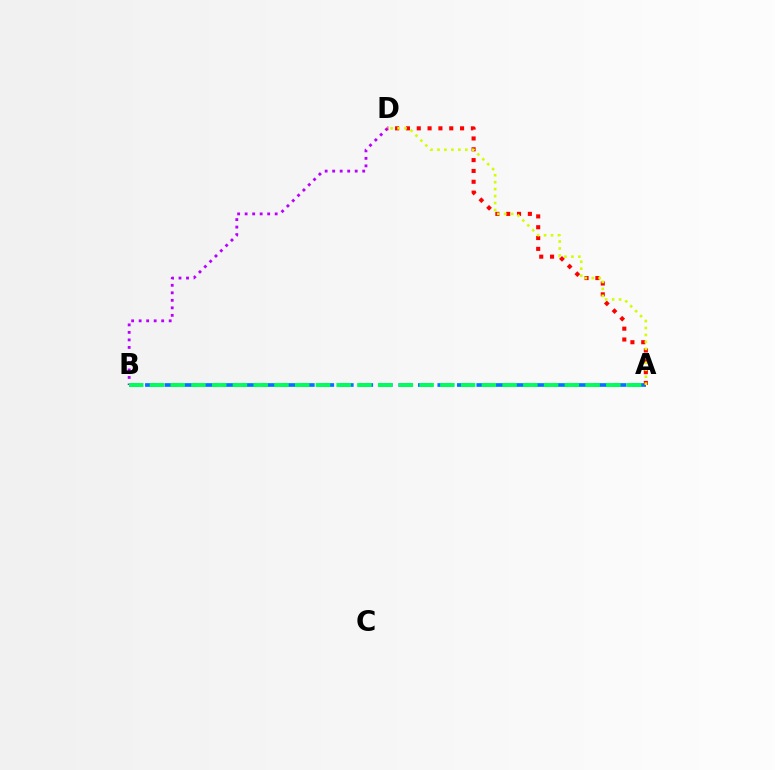{('A', 'B'): [{'color': '#0074ff', 'line_style': 'dashed', 'thickness': 2.65}, {'color': '#00ff5c', 'line_style': 'dashed', 'thickness': 2.82}], ('B', 'D'): [{'color': '#b900ff', 'line_style': 'dotted', 'thickness': 2.04}], ('A', 'D'): [{'color': '#ff0000', 'line_style': 'dotted', 'thickness': 2.94}, {'color': '#d1ff00', 'line_style': 'dotted', 'thickness': 1.89}]}